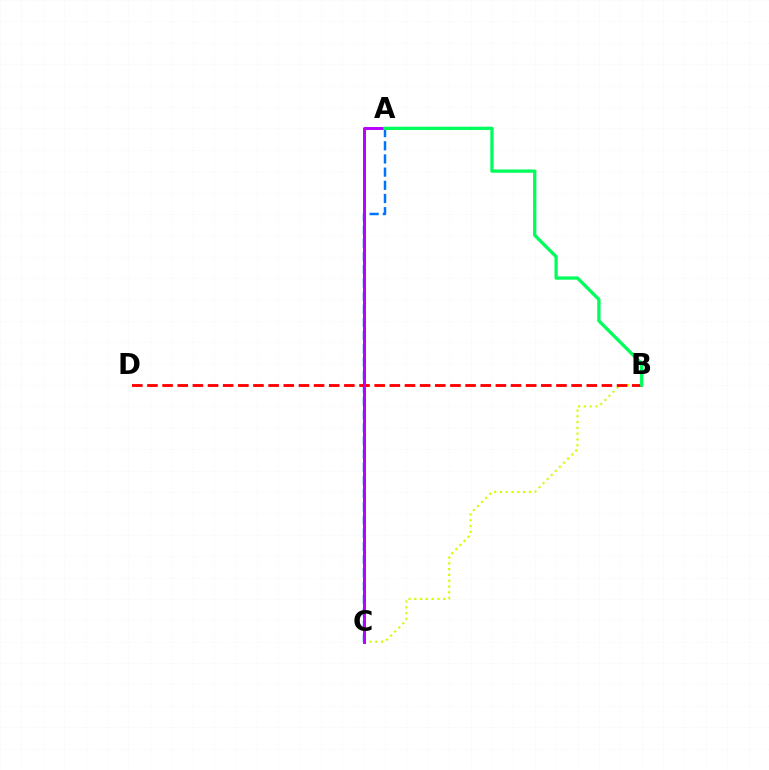{('B', 'C'): [{'color': '#d1ff00', 'line_style': 'dotted', 'thickness': 1.57}], ('A', 'C'): [{'color': '#0074ff', 'line_style': 'dashed', 'thickness': 1.79}, {'color': '#b900ff', 'line_style': 'solid', 'thickness': 2.13}], ('B', 'D'): [{'color': '#ff0000', 'line_style': 'dashed', 'thickness': 2.06}], ('A', 'B'): [{'color': '#00ff5c', 'line_style': 'solid', 'thickness': 2.37}]}